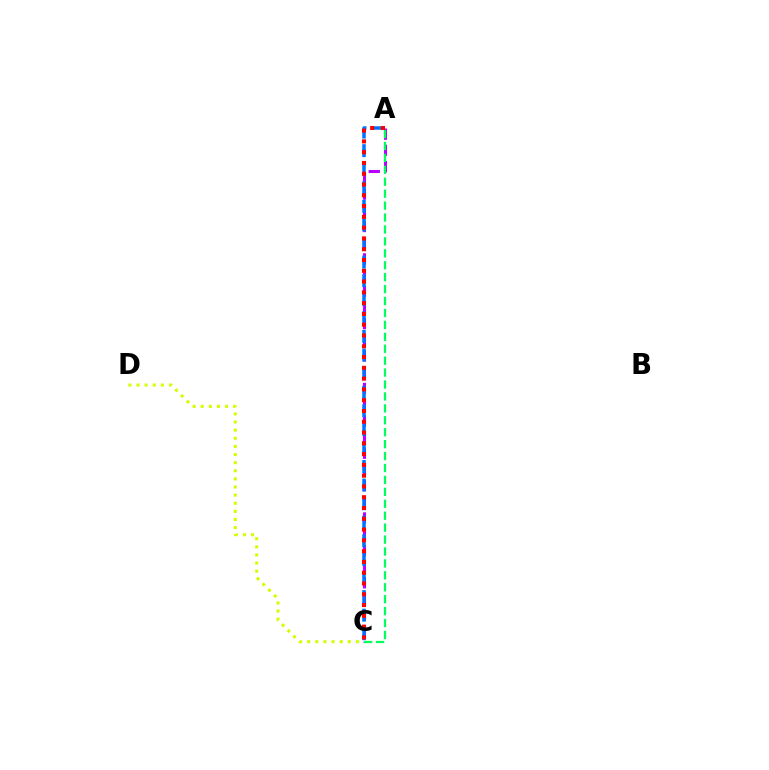{('C', 'D'): [{'color': '#d1ff00', 'line_style': 'dotted', 'thickness': 2.21}], ('A', 'C'): [{'color': '#b900ff', 'line_style': 'dashed', 'thickness': 2.2}, {'color': '#00ff5c', 'line_style': 'dashed', 'thickness': 1.62}, {'color': '#0074ff', 'line_style': 'dashed', 'thickness': 2.52}, {'color': '#ff0000', 'line_style': 'dotted', 'thickness': 2.93}]}